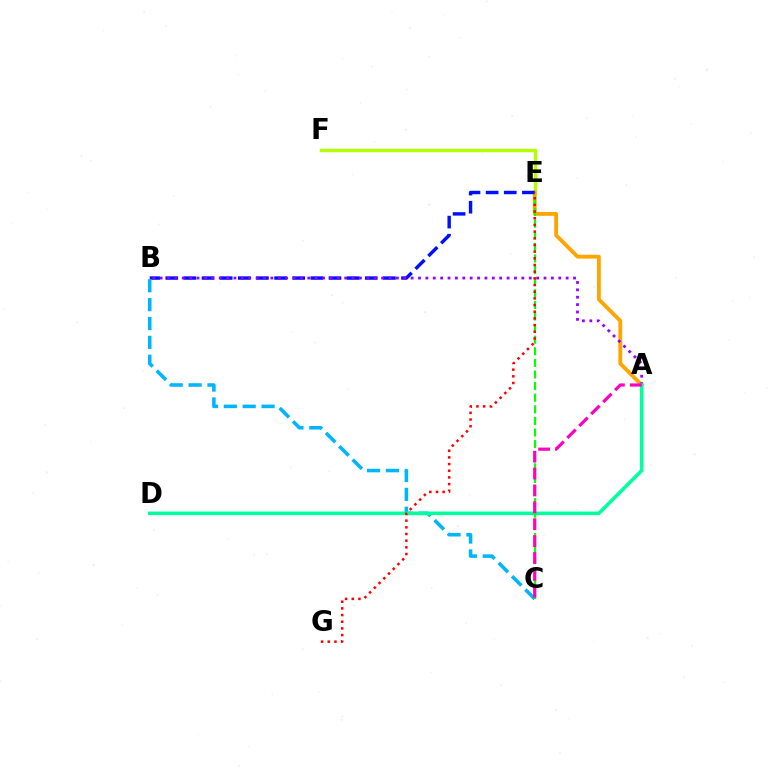{('E', 'F'): [{'color': '#b3ff00', 'line_style': 'solid', 'thickness': 2.46}], ('A', 'E'): [{'color': '#ffa500', 'line_style': 'solid', 'thickness': 2.75}], ('B', 'E'): [{'color': '#0010ff', 'line_style': 'dashed', 'thickness': 2.46}], ('B', 'C'): [{'color': '#00b5ff', 'line_style': 'dashed', 'thickness': 2.56}], ('A', 'B'): [{'color': '#9b00ff', 'line_style': 'dotted', 'thickness': 2.01}], ('A', 'D'): [{'color': '#00ff9d', 'line_style': 'solid', 'thickness': 2.57}], ('C', 'E'): [{'color': '#08ff00', 'line_style': 'dashed', 'thickness': 1.58}], ('A', 'C'): [{'color': '#ff00bd', 'line_style': 'dashed', 'thickness': 2.29}], ('E', 'G'): [{'color': '#ff0000', 'line_style': 'dotted', 'thickness': 1.81}]}